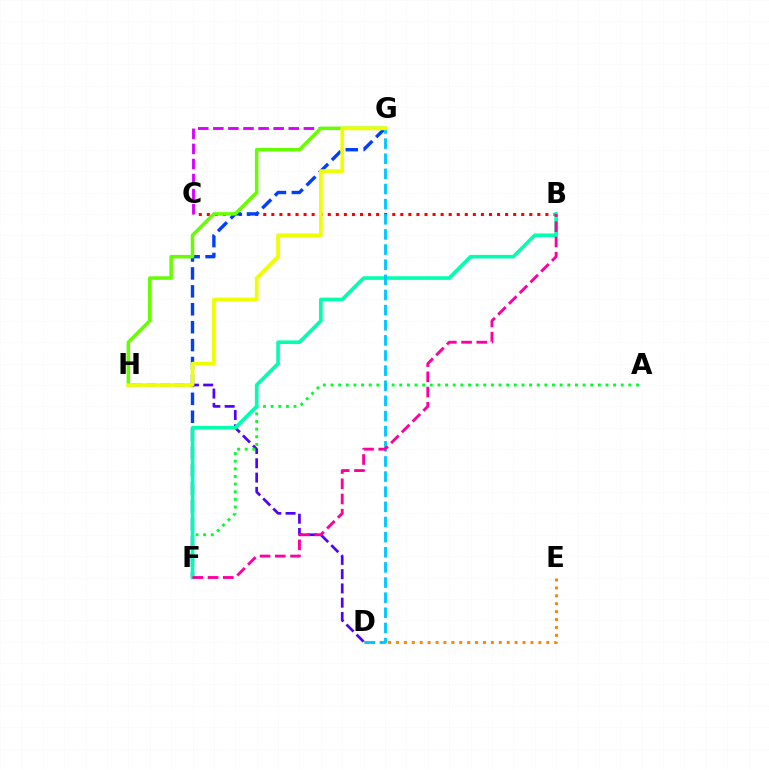{('B', 'C'): [{'color': '#ff0000', 'line_style': 'dotted', 'thickness': 2.19}], ('D', 'E'): [{'color': '#ff8800', 'line_style': 'dotted', 'thickness': 2.15}], ('D', 'H'): [{'color': '#4f00ff', 'line_style': 'dashed', 'thickness': 1.94}], ('C', 'G'): [{'color': '#d600ff', 'line_style': 'dashed', 'thickness': 2.05}], ('F', 'G'): [{'color': '#003fff', 'line_style': 'dashed', 'thickness': 2.43}], ('A', 'F'): [{'color': '#00ff27', 'line_style': 'dotted', 'thickness': 2.08}], ('B', 'F'): [{'color': '#00ffaf', 'line_style': 'solid', 'thickness': 2.6}, {'color': '#ff00a0', 'line_style': 'dashed', 'thickness': 2.07}], ('D', 'G'): [{'color': '#00c7ff', 'line_style': 'dashed', 'thickness': 2.06}], ('G', 'H'): [{'color': '#66ff00', 'line_style': 'solid', 'thickness': 2.53}, {'color': '#eeff00', 'line_style': 'solid', 'thickness': 2.66}]}